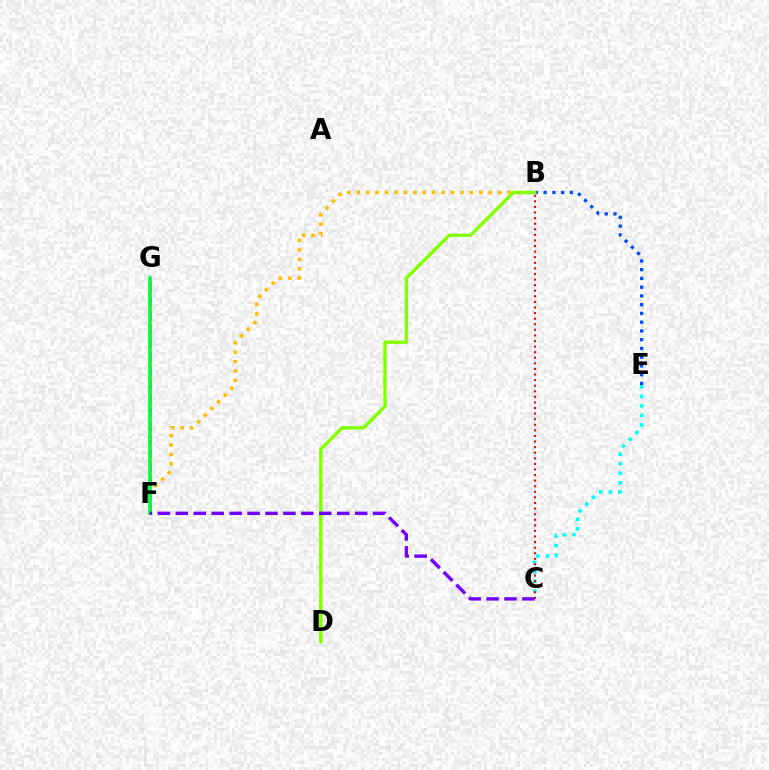{('C', 'E'): [{'color': '#00fff6', 'line_style': 'dotted', 'thickness': 2.59}], ('B', 'F'): [{'color': '#ffbd00', 'line_style': 'dotted', 'thickness': 2.56}], ('B', 'E'): [{'color': '#004bff', 'line_style': 'dotted', 'thickness': 2.38}], ('F', 'G'): [{'color': '#ff00cf', 'line_style': 'dashed', 'thickness': 1.87}, {'color': '#00ff39', 'line_style': 'solid', 'thickness': 2.63}], ('B', 'D'): [{'color': '#84ff00', 'line_style': 'solid', 'thickness': 2.43}], ('C', 'F'): [{'color': '#7200ff', 'line_style': 'dashed', 'thickness': 2.44}], ('B', 'C'): [{'color': '#ff0000', 'line_style': 'dotted', 'thickness': 1.52}]}